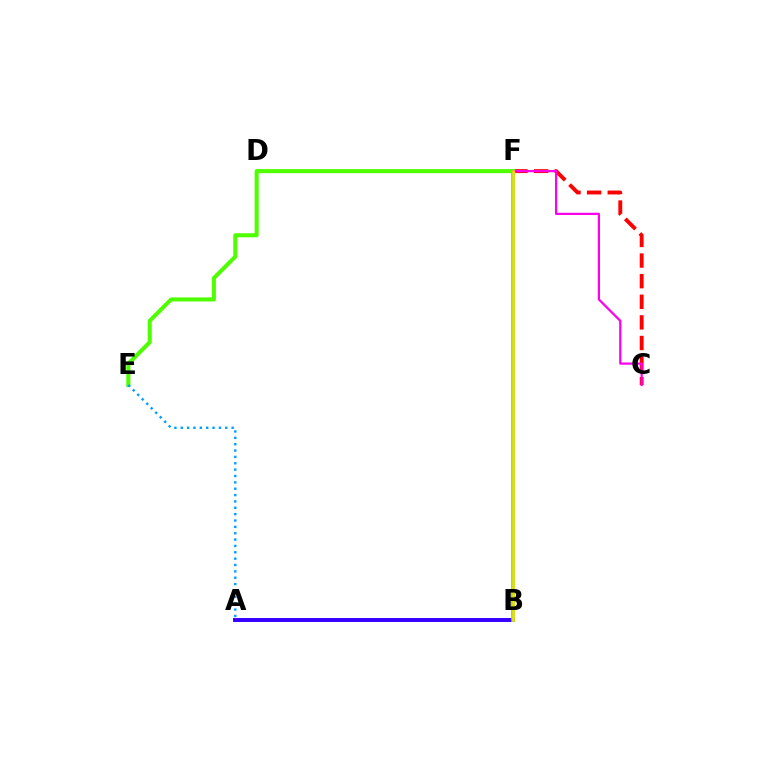{('C', 'F'): [{'color': '#ff0000', 'line_style': 'dashed', 'thickness': 2.8}, {'color': '#ff00ed', 'line_style': 'solid', 'thickness': 1.61}], ('A', 'B'): [{'color': '#3700ff', 'line_style': 'solid', 'thickness': 2.84}], ('B', 'F'): [{'color': '#00ff86', 'line_style': 'solid', 'thickness': 2.62}, {'color': '#ffd500', 'line_style': 'solid', 'thickness': 1.9}], ('E', 'F'): [{'color': '#4fff00', 'line_style': 'solid', 'thickness': 2.92}], ('A', 'E'): [{'color': '#009eff', 'line_style': 'dotted', 'thickness': 1.73}]}